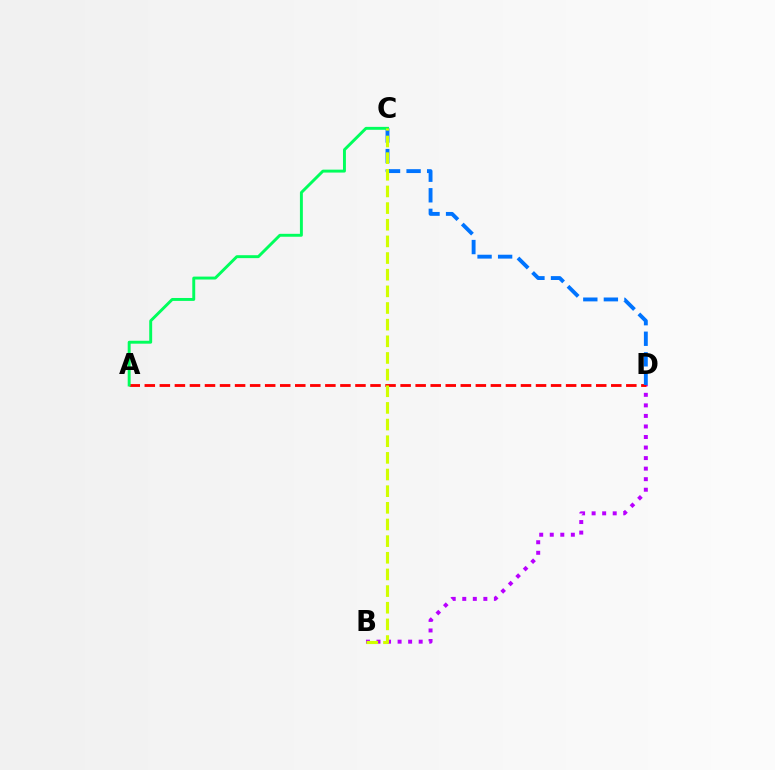{('B', 'D'): [{'color': '#b900ff', 'line_style': 'dotted', 'thickness': 2.86}], ('A', 'D'): [{'color': '#ff0000', 'line_style': 'dashed', 'thickness': 2.04}], ('C', 'D'): [{'color': '#0074ff', 'line_style': 'dashed', 'thickness': 2.79}], ('A', 'C'): [{'color': '#00ff5c', 'line_style': 'solid', 'thickness': 2.11}], ('B', 'C'): [{'color': '#d1ff00', 'line_style': 'dashed', 'thickness': 2.26}]}